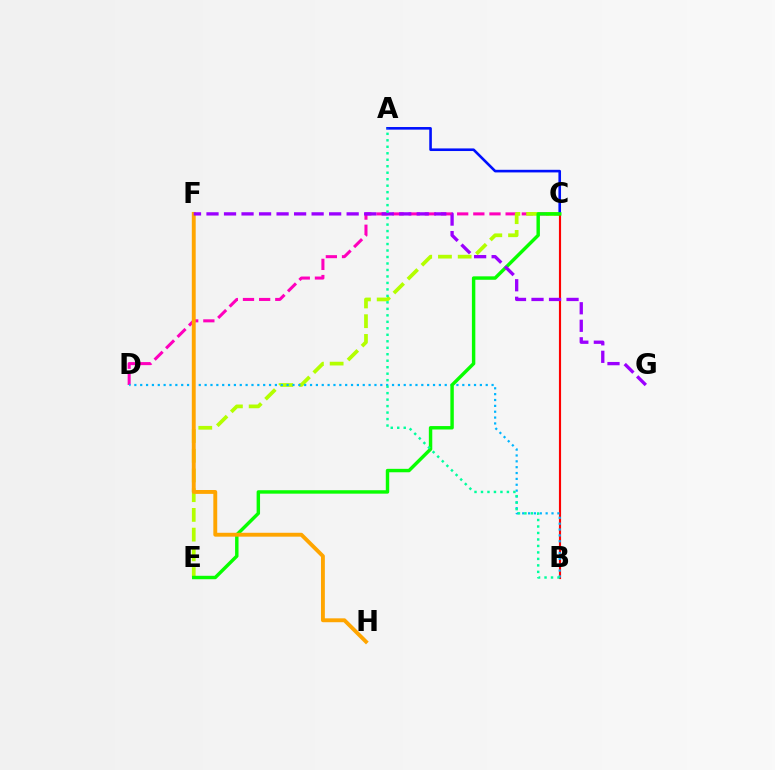{('C', 'D'): [{'color': '#ff00bd', 'line_style': 'dashed', 'thickness': 2.19}], ('C', 'E'): [{'color': '#b3ff00', 'line_style': 'dashed', 'thickness': 2.68}, {'color': '#08ff00', 'line_style': 'solid', 'thickness': 2.47}], ('A', 'C'): [{'color': '#0010ff', 'line_style': 'solid', 'thickness': 1.88}], ('B', 'C'): [{'color': '#ff0000', 'line_style': 'solid', 'thickness': 1.54}], ('B', 'D'): [{'color': '#00b5ff', 'line_style': 'dotted', 'thickness': 1.59}], ('F', 'H'): [{'color': '#ffa500', 'line_style': 'solid', 'thickness': 2.79}], ('F', 'G'): [{'color': '#9b00ff', 'line_style': 'dashed', 'thickness': 2.38}], ('A', 'B'): [{'color': '#00ff9d', 'line_style': 'dotted', 'thickness': 1.76}]}